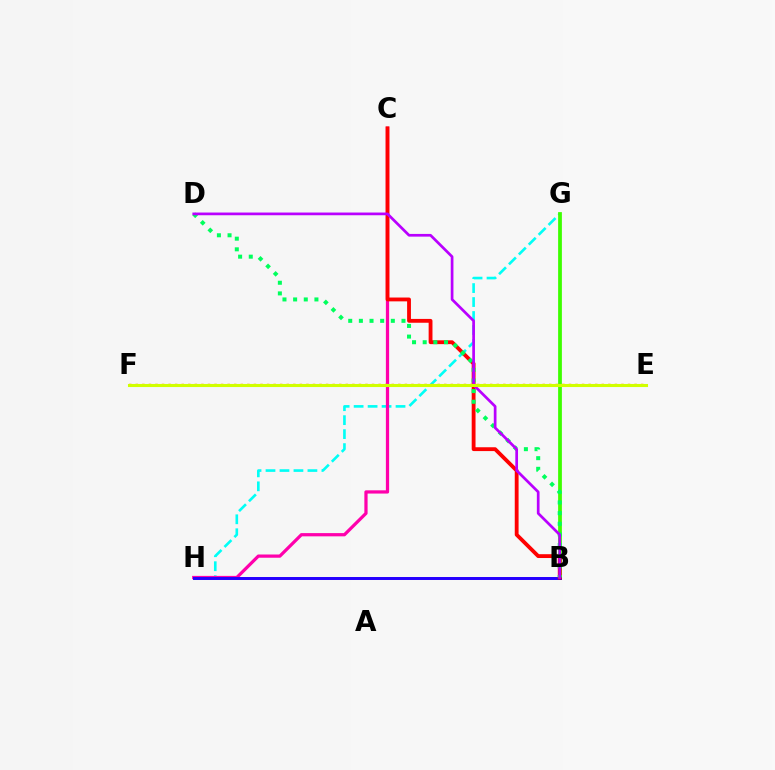{('G', 'H'): [{'color': '#00fff6', 'line_style': 'dashed', 'thickness': 1.9}], ('C', 'H'): [{'color': '#ff00ac', 'line_style': 'solid', 'thickness': 2.33}], ('B', 'G'): [{'color': '#3dff00', 'line_style': 'solid', 'thickness': 2.71}], ('B', 'H'): [{'color': '#2500ff', 'line_style': 'solid', 'thickness': 2.14}], ('B', 'C'): [{'color': '#ff0000', 'line_style': 'solid', 'thickness': 2.76}], ('B', 'D'): [{'color': '#00ff5c', 'line_style': 'dotted', 'thickness': 2.89}, {'color': '#b900ff', 'line_style': 'solid', 'thickness': 1.95}], ('E', 'F'): [{'color': '#0074ff', 'line_style': 'dotted', 'thickness': 1.84}, {'color': '#ff9400', 'line_style': 'dotted', 'thickness': 1.78}, {'color': '#d1ff00', 'line_style': 'solid', 'thickness': 2.21}]}